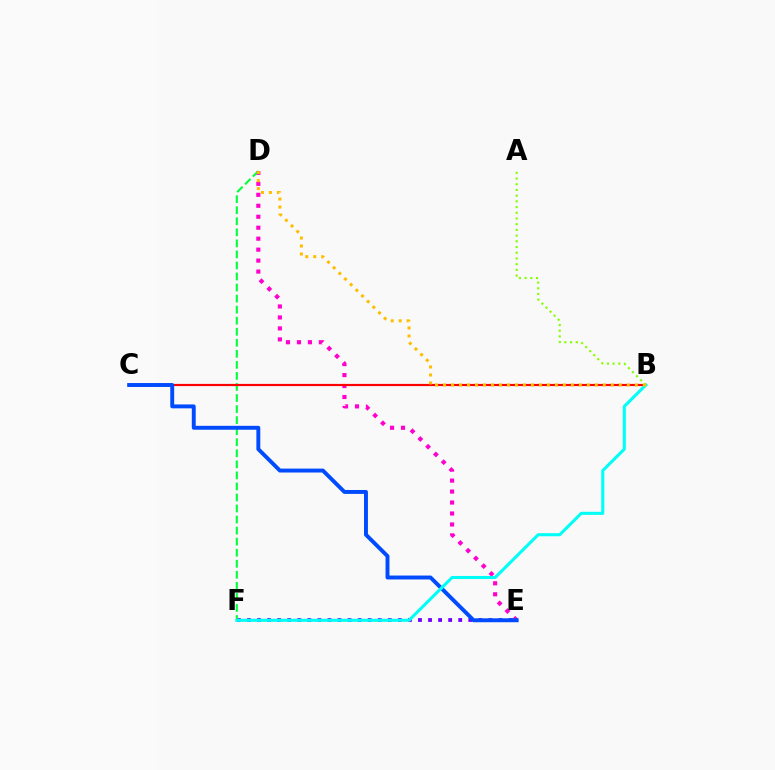{('D', 'E'): [{'color': '#ff00cf', 'line_style': 'dotted', 'thickness': 2.98}], ('E', 'F'): [{'color': '#7200ff', 'line_style': 'dotted', 'thickness': 2.73}], ('D', 'F'): [{'color': '#00ff39', 'line_style': 'dashed', 'thickness': 1.5}], ('B', 'C'): [{'color': '#ff0000', 'line_style': 'solid', 'thickness': 1.57}], ('C', 'E'): [{'color': '#004bff', 'line_style': 'solid', 'thickness': 2.82}], ('B', 'F'): [{'color': '#00fff6', 'line_style': 'solid', 'thickness': 2.21}], ('A', 'B'): [{'color': '#84ff00', 'line_style': 'dotted', 'thickness': 1.55}], ('B', 'D'): [{'color': '#ffbd00', 'line_style': 'dotted', 'thickness': 2.17}]}